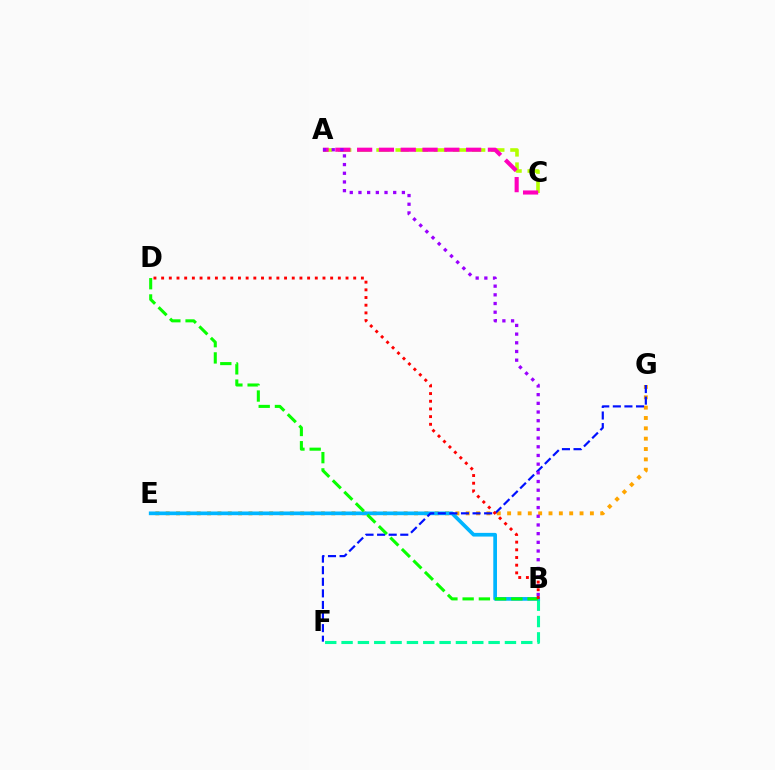{('E', 'G'): [{'color': '#ffa500', 'line_style': 'dotted', 'thickness': 2.81}], ('B', 'F'): [{'color': '#00ff9d', 'line_style': 'dashed', 'thickness': 2.22}], ('B', 'E'): [{'color': '#00b5ff', 'line_style': 'solid', 'thickness': 2.66}], ('F', 'G'): [{'color': '#0010ff', 'line_style': 'dashed', 'thickness': 1.57}], ('B', 'D'): [{'color': '#08ff00', 'line_style': 'dashed', 'thickness': 2.21}, {'color': '#ff0000', 'line_style': 'dotted', 'thickness': 2.09}], ('A', 'C'): [{'color': '#b3ff00', 'line_style': 'dashed', 'thickness': 2.6}, {'color': '#ff00bd', 'line_style': 'dashed', 'thickness': 2.96}], ('A', 'B'): [{'color': '#9b00ff', 'line_style': 'dotted', 'thickness': 2.36}]}